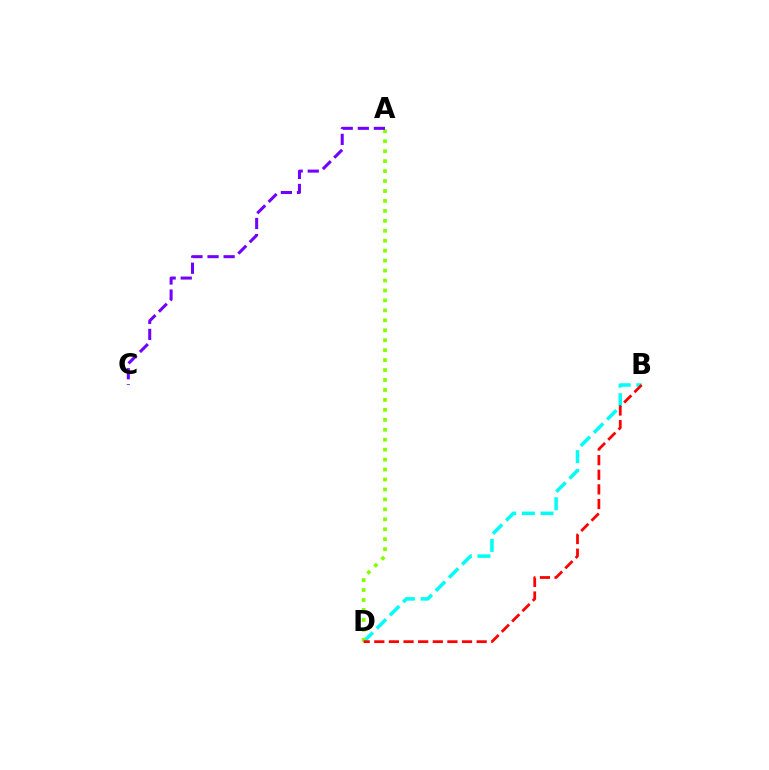{('B', 'D'): [{'color': '#00fff6', 'line_style': 'dashed', 'thickness': 2.53}, {'color': '#ff0000', 'line_style': 'dashed', 'thickness': 1.99}], ('A', 'D'): [{'color': '#84ff00', 'line_style': 'dotted', 'thickness': 2.7}], ('A', 'C'): [{'color': '#7200ff', 'line_style': 'dashed', 'thickness': 2.18}]}